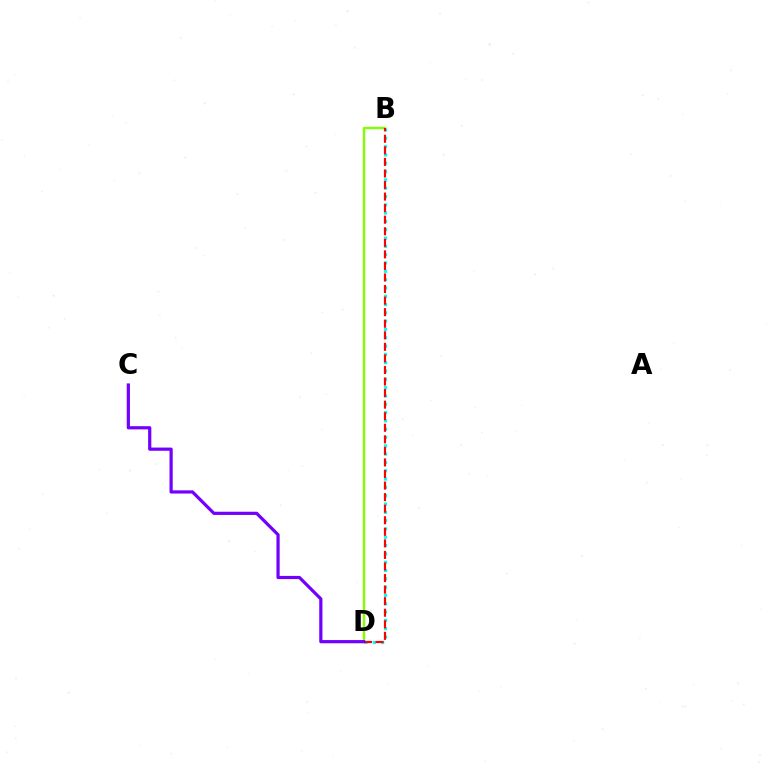{('B', 'D'): [{'color': '#84ff00', 'line_style': 'solid', 'thickness': 1.71}, {'color': '#00fff6', 'line_style': 'dotted', 'thickness': 2.26}, {'color': '#ff0000', 'line_style': 'dashed', 'thickness': 1.57}], ('C', 'D'): [{'color': '#7200ff', 'line_style': 'solid', 'thickness': 2.3}]}